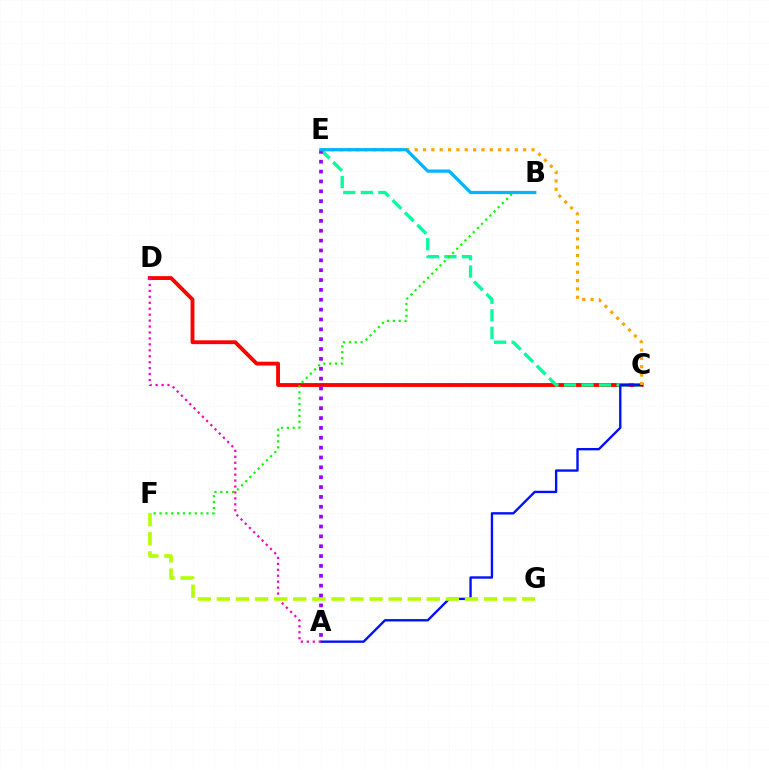{('C', 'D'): [{'color': '#ff0000', 'line_style': 'solid', 'thickness': 2.77}], ('C', 'E'): [{'color': '#00ff9d', 'line_style': 'dashed', 'thickness': 2.38}, {'color': '#ffa500', 'line_style': 'dotted', 'thickness': 2.27}], ('A', 'C'): [{'color': '#0010ff', 'line_style': 'solid', 'thickness': 1.7}], ('A', 'D'): [{'color': '#ff00bd', 'line_style': 'dotted', 'thickness': 1.61}], ('B', 'F'): [{'color': '#08ff00', 'line_style': 'dotted', 'thickness': 1.59}], ('F', 'G'): [{'color': '#b3ff00', 'line_style': 'dashed', 'thickness': 2.59}], ('A', 'E'): [{'color': '#9b00ff', 'line_style': 'dotted', 'thickness': 2.68}], ('B', 'E'): [{'color': '#00b5ff', 'line_style': 'solid', 'thickness': 2.34}]}